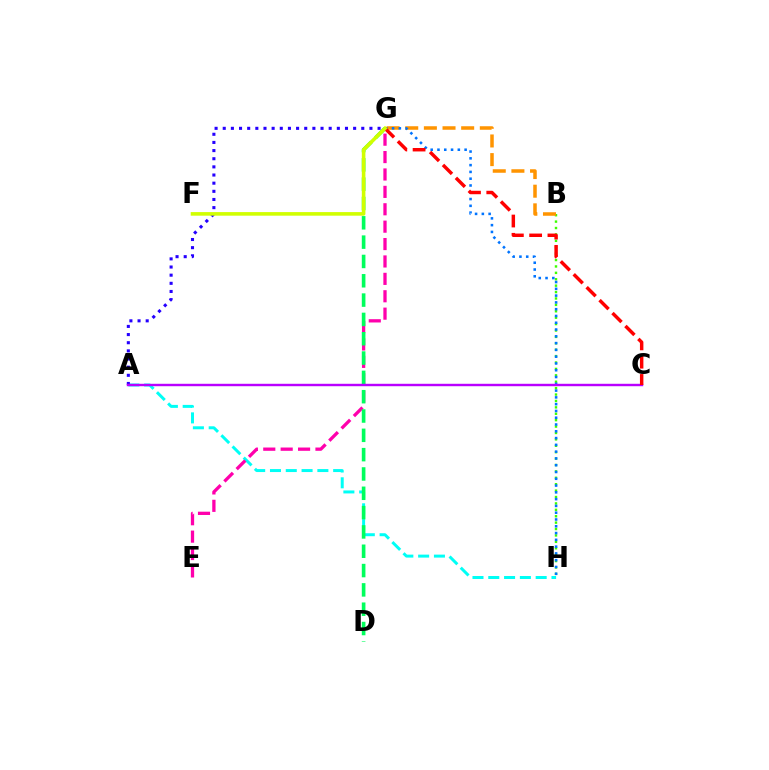{('A', 'H'): [{'color': '#00fff6', 'line_style': 'dashed', 'thickness': 2.15}], ('B', 'H'): [{'color': '#3dff00', 'line_style': 'dotted', 'thickness': 1.74}], ('E', 'G'): [{'color': '#ff00ac', 'line_style': 'dashed', 'thickness': 2.36}], ('D', 'G'): [{'color': '#00ff5c', 'line_style': 'dashed', 'thickness': 2.62}], ('B', 'G'): [{'color': '#ff9400', 'line_style': 'dashed', 'thickness': 2.53}], ('G', 'H'): [{'color': '#0074ff', 'line_style': 'dotted', 'thickness': 1.84}], ('A', 'G'): [{'color': '#2500ff', 'line_style': 'dotted', 'thickness': 2.21}], ('A', 'C'): [{'color': '#b900ff', 'line_style': 'solid', 'thickness': 1.74}], ('C', 'G'): [{'color': '#ff0000', 'line_style': 'dashed', 'thickness': 2.48}], ('F', 'G'): [{'color': '#d1ff00', 'line_style': 'solid', 'thickness': 2.59}]}